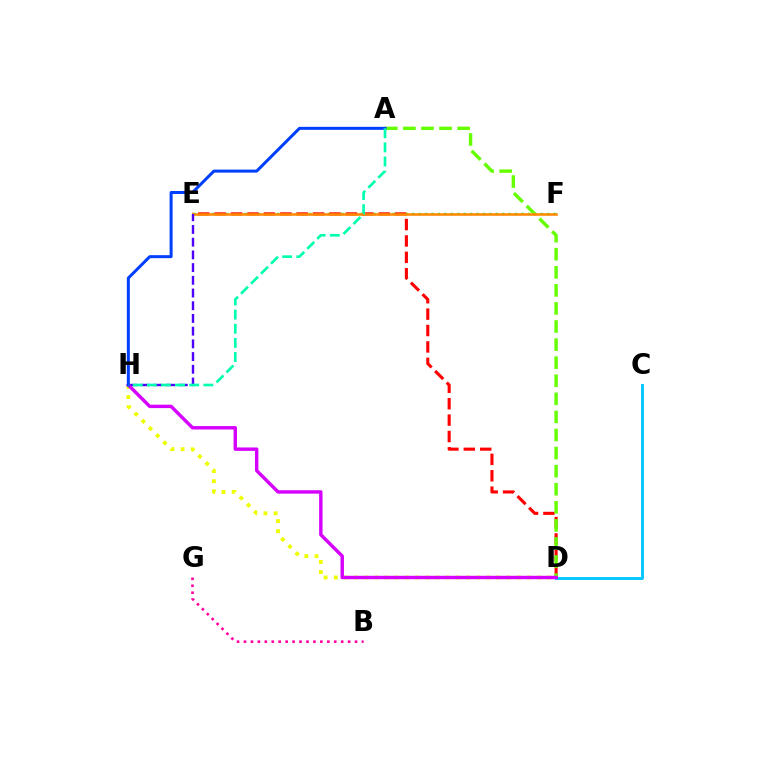{('C', 'D'): [{'color': '#00c7ff', 'line_style': 'solid', 'thickness': 2.07}], ('D', 'H'): [{'color': '#eeff00', 'line_style': 'dotted', 'thickness': 2.76}, {'color': '#d600ff', 'line_style': 'solid', 'thickness': 2.46}], ('E', 'F'): [{'color': '#00ff27', 'line_style': 'dotted', 'thickness': 1.75}, {'color': '#ff8800', 'line_style': 'solid', 'thickness': 1.84}], ('D', 'E'): [{'color': '#ff0000', 'line_style': 'dashed', 'thickness': 2.23}], ('A', 'D'): [{'color': '#66ff00', 'line_style': 'dashed', 'thickness': 2.46}], ('E', 'H'): [{'color': '#4f00ff', 'line_style': 'dashed', 'thickness': 1.73}], ('B', 'G'): [{'color': '#ff00a0', 'line_style': 'dotted', 'thickness': 1.89}], ('A', 'H'): [{'color': '#003fff', 'line_style': 'solid', 'thickness': 2.16}, {'color': '#00ffaf', 'line_style': 'dashed', 'thickness': 1.92}]}